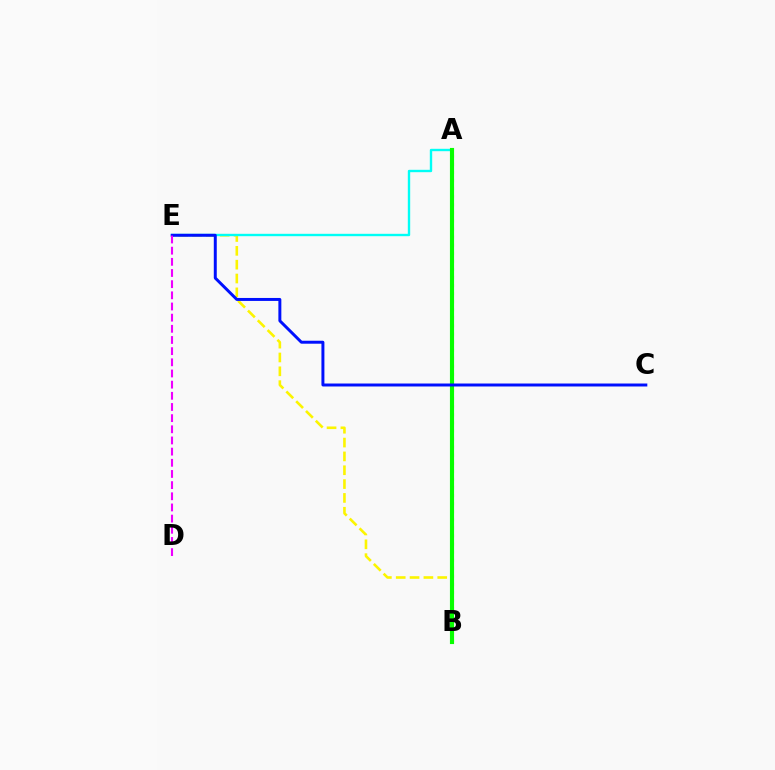{('A', 'B'): [{'color': '#ff0000', 'line_style': 'dotted', 'thickness': 2.19}, {'color': '#08ff00', 'line_style': 'solid', 'thickness': 2.97}], ('B', 'E'): [{'color': '#fcf500', 'line_style': 'dashed', 'thickness': 1.88}], ('A', 'E'): [{'color': '#00fff6', 'line_style': 'solid', 'thickness': 1.72}], ('C', 'E'): [{'color': '#0010ff', 'line_style': 'solid', 'thickness': 2.14}], ('D', 'E'): [{'color': '#ee00ff', 'line_style': 'dashed', 'thickness': 1.52}]}